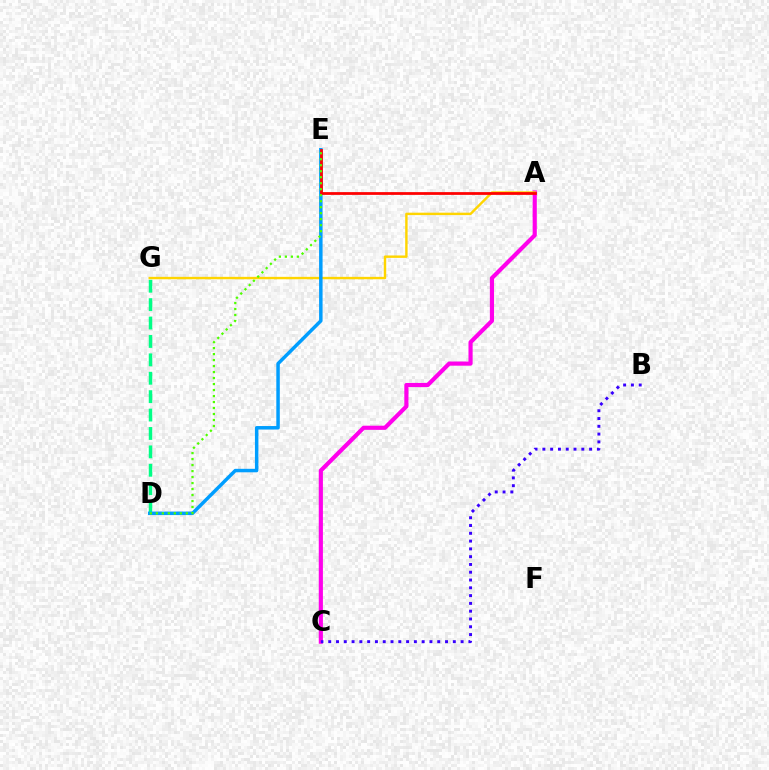{('A', 'C'): [{'color': '#ff00ed', 'line_style': 'solid', 'thickness': 2.99}], ('A', 'G'): [{'color': '#ffd500', 'line_style': 'solid', 'thickness': 1.74}], ('D', 'G'): [{'color': '#00ff86', 'line_style': 'dashed', 'thickness': 2.5}], ('B', 'C'): [{'color': '#3700ff', 'line_style': 'dotted', 'thickness': 2.12}], ('D', 'E'): [{'color': '#009eff', 'line_style': 'solid', 'thickness': 2.5}, {'color': '#4fff00', 'line_style': 'dotted', 'thickness': 1.63}], ('A', 'E'): [{'color': '#ff0000', 'line_style': 'solid', 'thickness': 1.99}]}